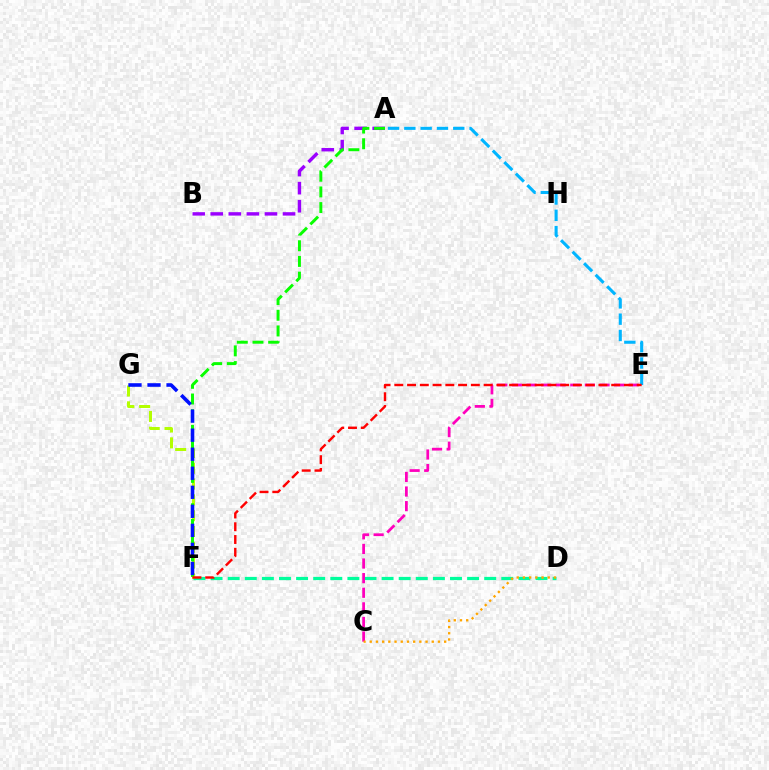{('D', 'F'): [{'color': '#00ff9d', 'line_style': 'dashed', 'thickness': 2.32}], ('A', 'B'): [{'color': '#9b00ff', 'line_style': 'dashed', 'thickness': 2.46}], ('F', 'G'): [{'color': '#b3ff00', 'line_style': 'dashed', 'thickness': 2.15}, {'color': '#0010ff', 'line_style': 'dashed', 'thickness': 2.59}], ('A', 'F'): [{'color': '#08ff00', 'line_style': 'dashed', 'thickness': 2.13}], ('A', 'E'): [{'color': '#00b5ff', 'line_style': 'dashed', 'thickness': 2.21}], ('C', 'E'): [{'color': '#ff00bd', 'line_style': 'dashed', 'thickness': 1.98}], ('C', 'D'): [{'color': '#ffa500', 'line_style': 'dotted', 'thickness': 1.69}], ('E', 'F'): [{'color': '#ff0000', 'line_style': 'dashed', 'thickness': 1.73}]}